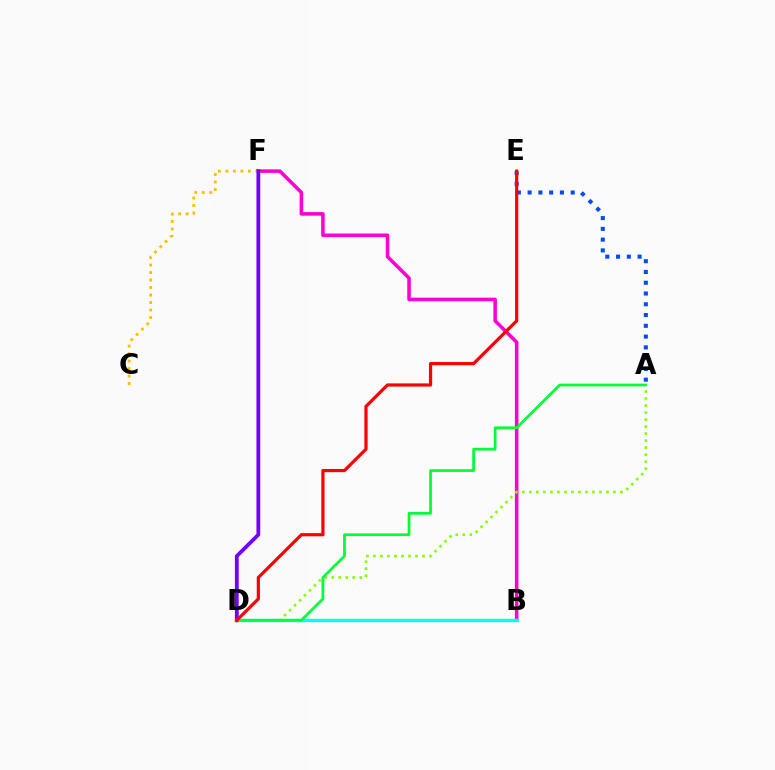{('B', 'F'): [{'color': '#ff00cf', 'line_style': 'solid', 'thickness': 2.56}], ('B', 'D'): [{'color': '#00fff6', 'line_style': 'solid', 'thickness': 2.39}], ('A', 'E'): [{'color': '#004bff', 'line_style': 'dotted', 'thickness': 2.93}], ('A', 'D'): [{'color': '#84ff00', 'line_style': 'dotted', 'thickness': 1.91}, {'color': '#00ff39', 'line_style': 'solid', 'thickness': 1.98}], ('C', 'F'): [{'color': '#ffbd00', 'line_style': 'dotted', 'thickness': 2.04}], ('D', 'F'): [{'color': '#7200ff', 'line_style': 'solid', 'thickness': 2.72}], ('D', 'E'): [{'color': '#ff0000', 'line_style': 'solid', 'thickness': 2.29}]}